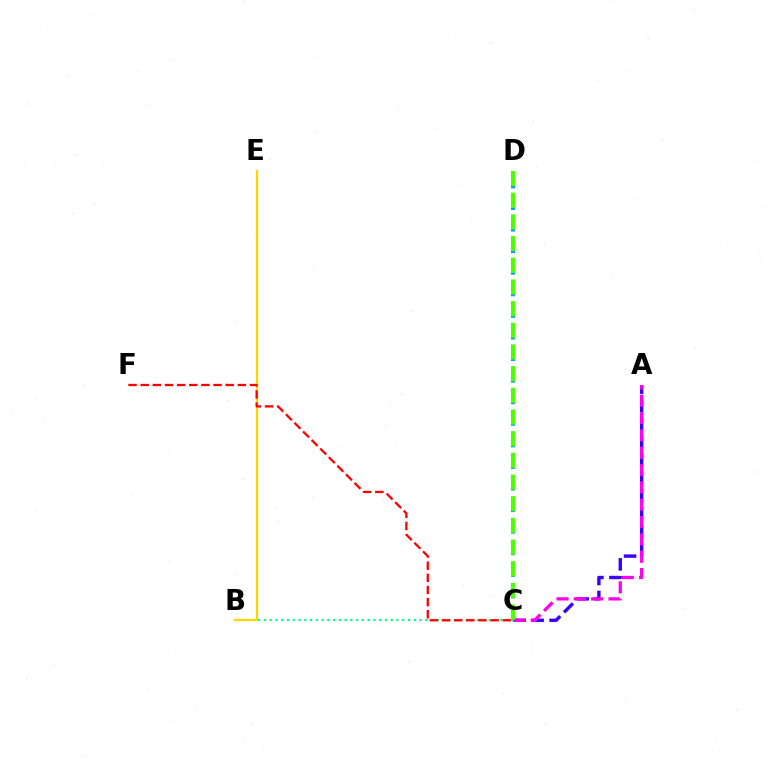{('A', 'C'): [{'color': '#3700ff', 'line_style': 'dashed', 'thickness': 2.45}, {'color': '#ff00ed', 'line_style': 'dashed', 'thickness': 2.35}], ('B', 'C'): [{'color': '#00ff86', 'line_style': 'dotted', 'thickness': 1.57}], ('B', 'E'): [{'color': '#ffd500', 'line_style': 'solid', 'thickness': 1.62}], ('C', 'D'): [{'color': '#009eff', 'line_style': 'dashed', 'thickness': 2.93}, {'color': '#4fff00', 'line_style': 'dashed', 'thickness': 2.94}], ('C', 'F'): [{'color': '#ff0000', 'line_style': 'dashed', 'thickness': 1.65}]}